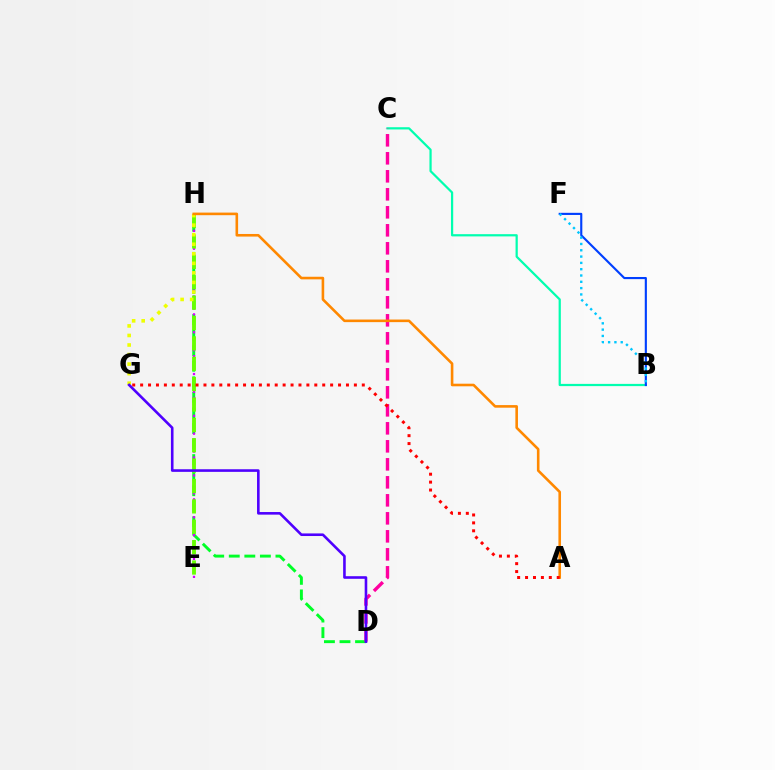{('B', 'C'): [{'color': '#00ffaf', 'line_style': 'solid', 'thickness': 1.6}], ('D', 'H'): [{'color': '#00ff27', 'line_style': 'dashed', 'thickness': 2.11}], ('E', 'H'): [{'color': '#d600ff', 'line_style': 'dotted', 'thickness': 1.62}, {'color': '#66ff00', 'line_style': 'dashed', 'thickness': 2.77}], ('B', 'F'): [{'color': '#003fff', 'line_style': 'solid', 'thickness': 1.54}, {'color': '#00c7ff', 'line_style': 'dotted', 'thickness': 1.71}], ('G', 'H'): [{'color': '#eeff00', 'line_style': 'dotted', 'thickness': 2.59}], ('C', 'D'): [{'color': '#ff00a0', 'line_style': 'dashed', 'thickness': 2.45}], ('A', 'H'): [{'color': '#ff8800', 'line_style': 'solid', 'thickness': 1.87}], ('A', 'G'): [{'color': '#ff0000', 'line_style': 'dotted', 'thickness': 2.15}], ('D', 'G'): [{'color': '#4f00ff', 'line_style': 'solid', 'thickness': 1.87}]}